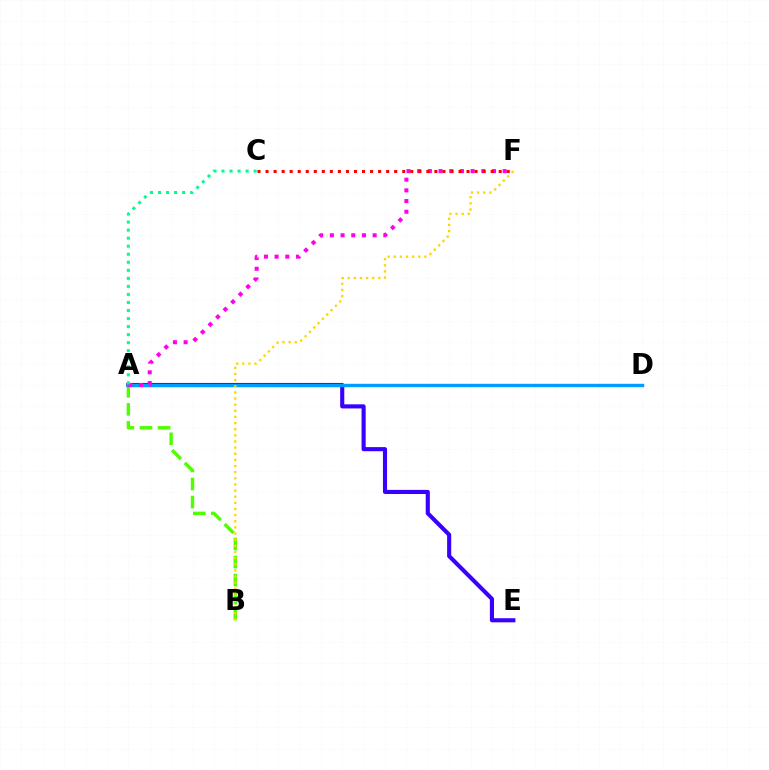{('A', 'E'): [{'color': '#3700ff', 'line_style': 'solid', 'thickness': 2.96}], ('A', 'B'): [{'color': '#4fff00', 'line_style': 'dashed', 'thickness': 2.45}], ('A', 'D'): [{'color': '#009eff', 'line_style': 'solid', 'thickness': 2.46}], ('A', 'F'): [{'color': '#ff00ed', 'line_style': 'dotted', 'thickness': 2.9}], ('B', 'F'): [{'color': '#ffd500', 'line_style': 'dotted', 'thickness': 1.67}], ('C', 'F'): [{'color': '#ff0000', 'line_style': 'dotted', 'thickness': 2.18}], ('A', 'C'): [{'color': '#00ff86', 'line_style': 'dotted', 'thickness': 2.18}]}